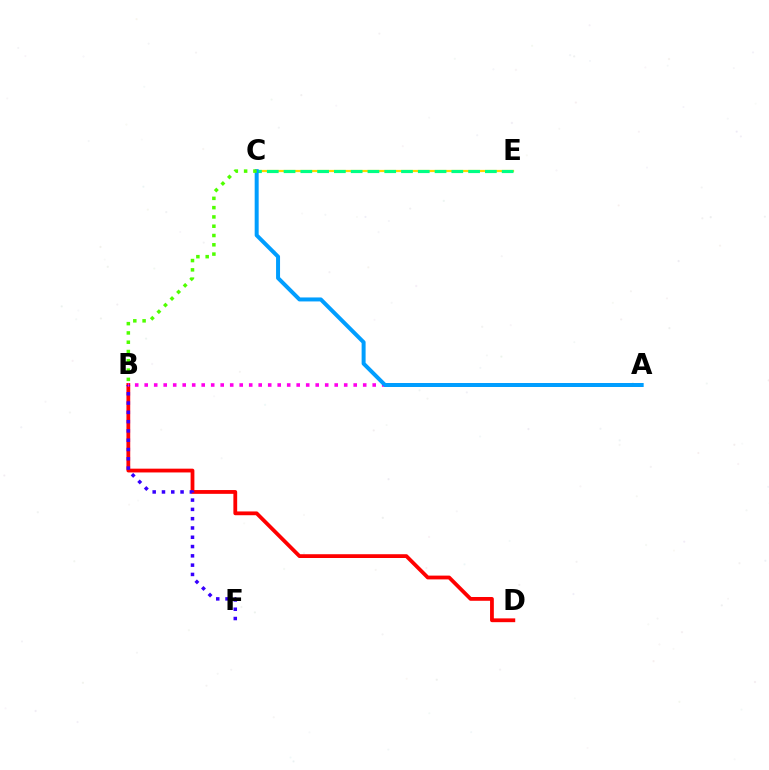{('B', 'D'): [{'color': '#ff0000', 'line_style': 'solid', 'thickness': 2.73}], ('B', 'F'): [{'color': '#3700ff', 'line_style': 'dotted', 'thickness': 2.52}], ('C', 'E'): [{'color': '#ffd500', 'line_style': 'solid', 'thickness': 1.6}, {'color': '#00ff86', 'line_style': 'dashed', 'thickness': 2.28}], ('A', 'B'): [{'color': '#ff00ed', 'line_style': 'dotted', 'thickness': 2.58}], ('A', 'C'): [{'color': '#009eff', 'line_style': 'solid', 'thickness': 2.87}], ('B', 'C'): [{'color': '#4fff00', 'line_style': 'dotted', 'thickness': 2.52}]}